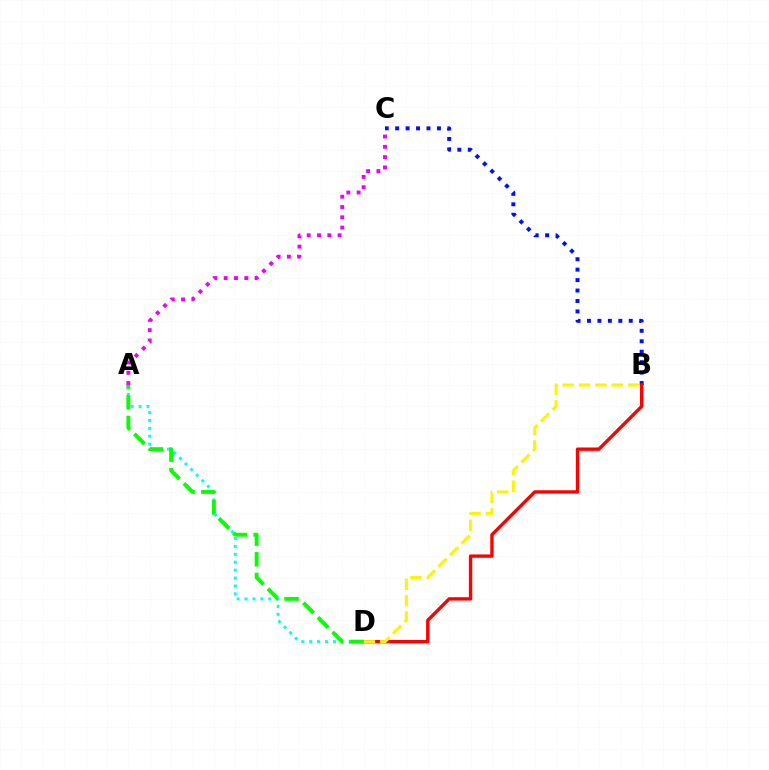{('B', 'C'): [{'color': '#0010ff', 'line_style': 'dotted', 'thickness': 2.84}], ('A', 'C'): [{'color': '#ee00ff', 'line_style': 'dotted', 'thickness': 2.8}], ('B', 'D'): [{'color': '#ff0000', 'line_style': 'solid', 'thickness': 2.42}, {'color': '#fcf500', 'line_style': 'dashed', 'thickness': 2.22}], ('A', 'D'): [{'color': '#00fff6', 'line_style': 'dotted', 'thickness': 2.15}, {'color': '#08ff00', 'line_style': 'dashed', 'thickness': 2.8}]}